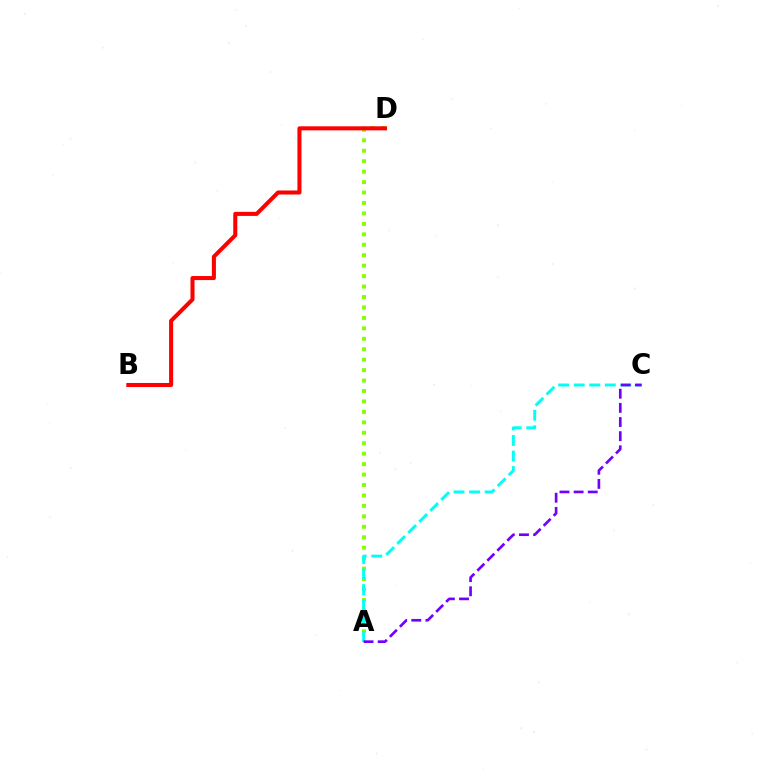{('A', 'D'): [{'color': '#84ff00', 'line_style': 'dotted', 'thickness': 2.84}], ('A', 'C'): [{'color': '#00fff6', 'line_style': 'dashed', 'thickness': 2.11}, {'color': '#7200ff', 'line_style': 'dashed', 'thickness': 1.92}], ('B', 'D'): [{'color': '#ff0000', 'line_style': 'solid', 'thickness': 2.92}]}